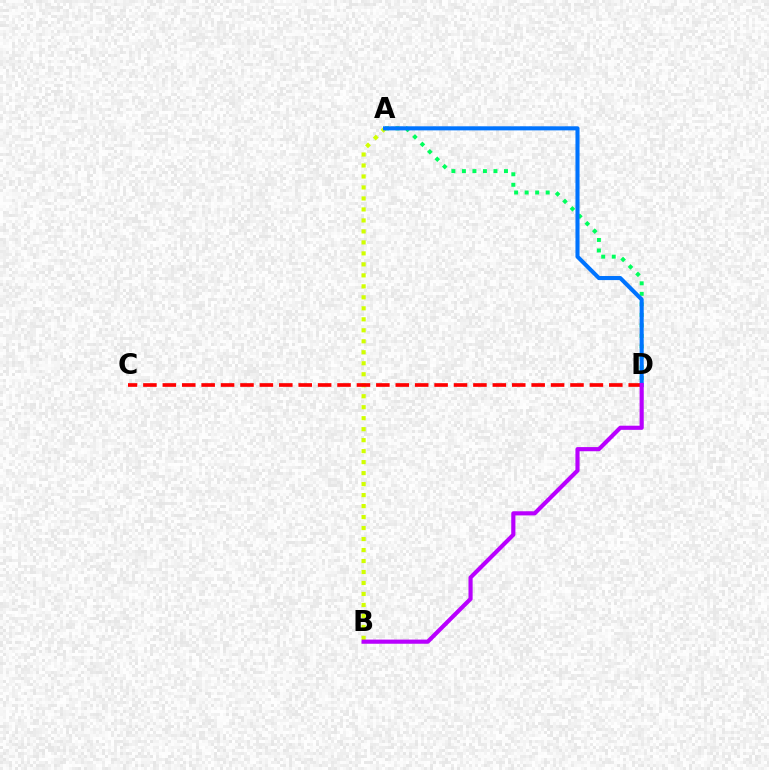{('A', 'B'): [{'color': '#d1ff00', 'line_style': 'dotted', 'thickness': 2.99}], ('A', 'D'): [{'color': '#00ff5c', 'line_style': 'dotted', 'thickness': 2.86}, {'color': '#0074ff', 'line_style': 'solid', 'thickness': 2.94}], ('C', 'D'): [{'color': '#ff0000', 'line_style': 'dashed', 'thickness': 2.64}], ('B', 'D'): [{'color': '#b900ff', 'line_style': 'solid', 'thickness': 2.98}]}